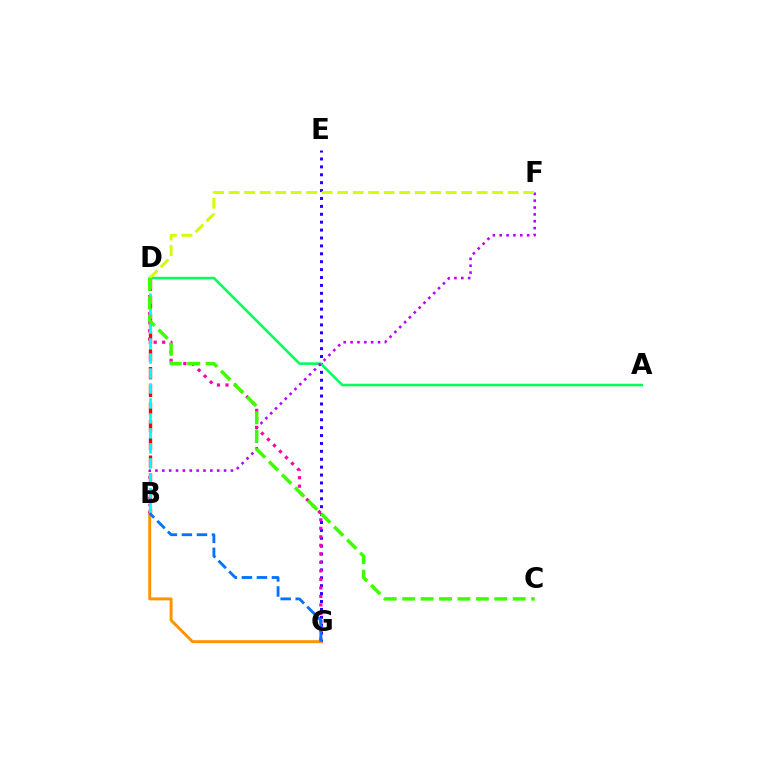{('E', 'G'): [{'color': '#2500ff', 'line_style': 'dotted', 'thickness': 2.15}], ('B', 'G'): [{'color': '#ff9400', 'line_style': 'solid', 'thickness': 2.12}, {'color': '#0074ff', 'line_style': 'dashed', 'thickness': 2.04}], ('A', 'D'): [{'color': '#00ff5c', 'line_style': 'solid', 'thickness': 1.85}], ('B', 'F'): [{'color': '#b900ff', 'line_style': 'dotted', 'thickness': 1.87}], ('B', 'D'): [{'color': '#ff0000', 'line_style': 'dashed', 'thickness': 2.4}, {'color': '#00fff6', 'line_style': 'dashed', 'thickness': 2.03}], ('D', 'G'): [{'color': '#ff00ac', 'line_style': 'dotted', 'thickness': 2.31}], ('D', 'F'): [{'color': '#d1ff00', 'line_style': 'dashed', 'thickness': 2.11}], ('C', 'D'): [{'color': '#3dff00', 'line_style': 'dashed', 'thickness': 2.5}]}